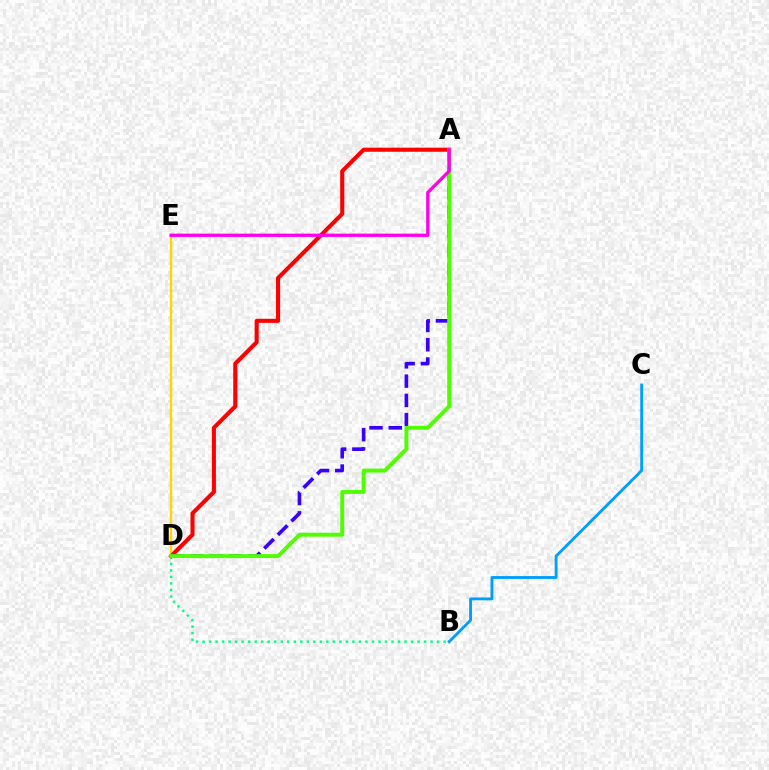{('B', 'D'): [{'color': '#00ff86', 'line_style': 'dotted', 'thickness': 1.77}], ('A', 'D'): [{'color': '#3700ff', 'line_style': 'dashed', 'thickness': 2.62}, {'color': '#ff0000', 'line_style': 'solid', 'thickness': 2.94}, {'color': '#4fff00', 'line_style': 'solid', 'thickness': 2.83}], ('D', 'E'): [{'color': '#ffd500', 'line_style': 'solid', 'thickness': 1.66}], ('B', 'C'): [{'color': '#009eff', 'line_style': 'solid', 'thickness': 2.06}], ('A', 'E'): [{'color': '#ff00ed', 'line_style': 'solid', 'thickness': 2.36}]}